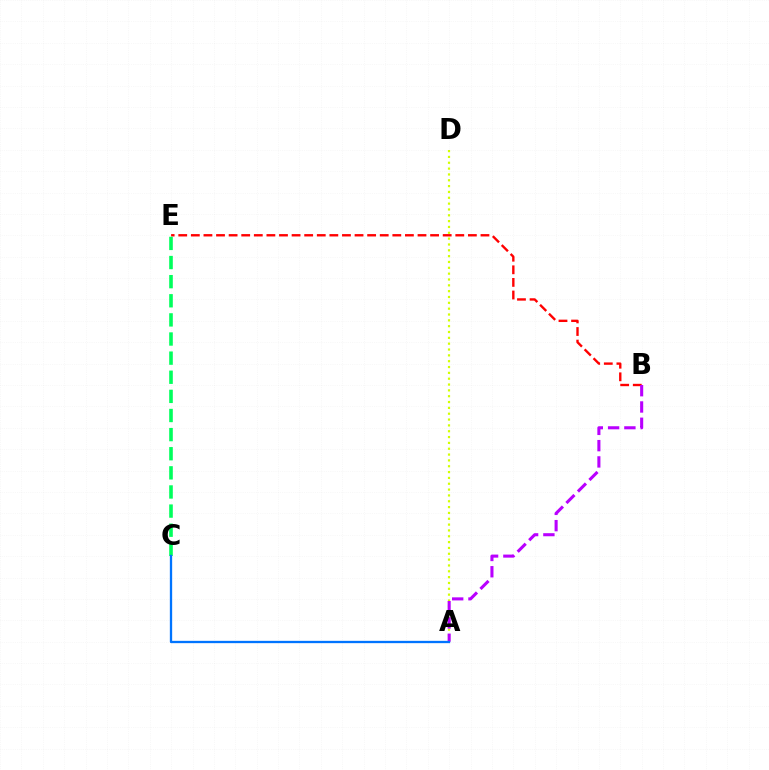{('B', 'E'): [{'color': '#ff0000', 'line_style': 'dashed', 'thickness': 1.71}], ('C', 'E'): [{'color': '#00ff5c', 'line_style': 'dashed', 'thickness': 2.6}], ('A', 'D'): [{'color': '#d1ff00', 'line_style': 'dotted', 'thickness': 1.59}], ('A', 'B'): [{'color': '#b900ff', 'line_style': 'dashed', 'thickness': 2.21}], ('A', 'C'): [{'color': '#0074ff', 'line_style': 'solid', 'thickness': 1.66}]}